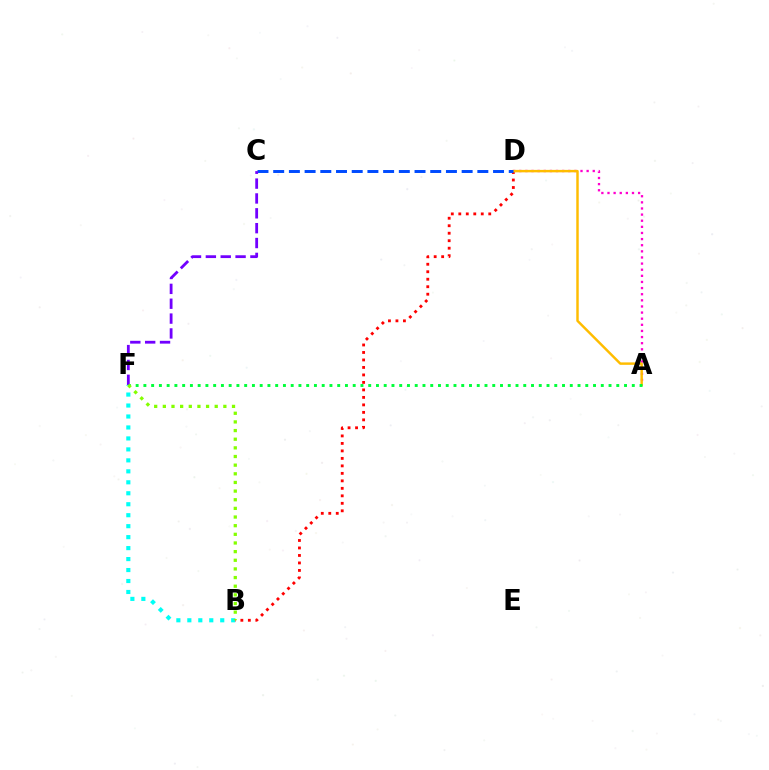{('B', 'F'): [{'color': '#00fff6', 'line_style': 'dotted', 'thickness': 2.98}, {'color': '#84ff00', 'line_style': 'dotted', 'thickness': 2.35}], ('A', 'D'): [{'color': '#ff00cf', 'line_style': 'dotted', 'thickness': 1.66}, {'color': '#ffbd00', 'line_style': 'solid', 'thickness': 1.77}], ('B', 'D'): [{'color': '#ff0000', 'line_style': 'dotted', 'thickness': 2.03}], ('C', 'D'): [{'color': '#004bff', 'line_style': 'dashed', 'thickness': 2.13}], ('C', 'F'): [{'color': '#7200ff', 'line_style': 'dashed', 'thickness': 2.02}], ('A', 'F'): [{'color': '#00ff39', 'line_style': 'dotted', 'thickness': 2.11}]}